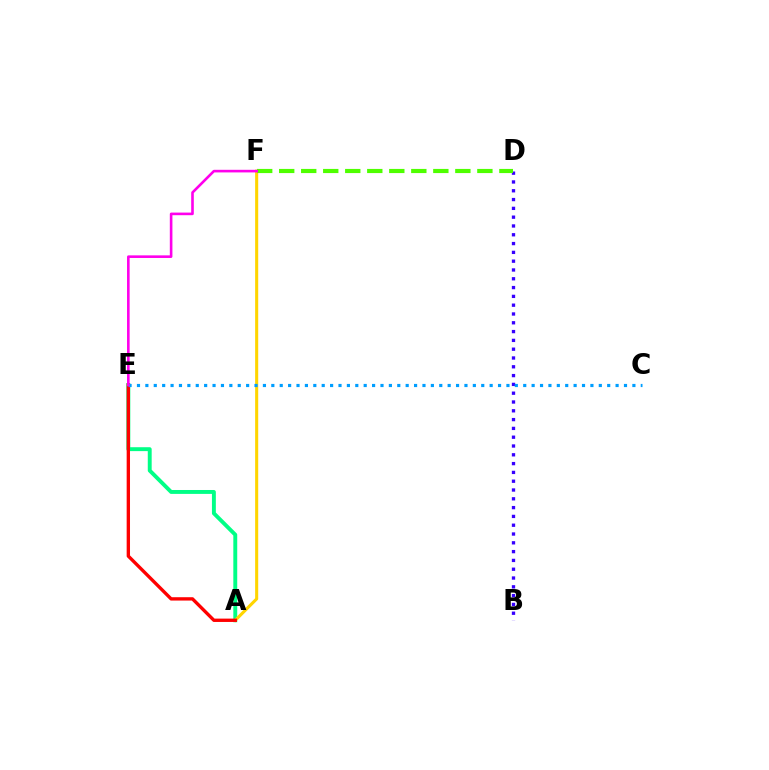{('B', 'D'): [{'color': '#3700ff', 'line_style': 'dotted', 'thickness': 2.39}], ('A', 'E'): [{'color': '#00ff86', 'line_style': 'solid', 'thickness': 2.81}, {'color': '#ff0000', 'line_style': 'solid', 'thickness': 2.41}], ('A', 'F'): [{'color': '#ffd500', 'line_style': 'solid', 'thickness': 2.21}], ('D', 'F'): [{'color': '#4fff00', 'line_style': 'dashed', 'thickness': 2.99}], ('C', 'E'): [{'color': '#009eff', 'line_style': 'dotted', 'thickness': 2.28}], ('E', 'F'): [{'color': '#ff00ed', 'line_style': 'solid', 'thickness': 1.88}]}